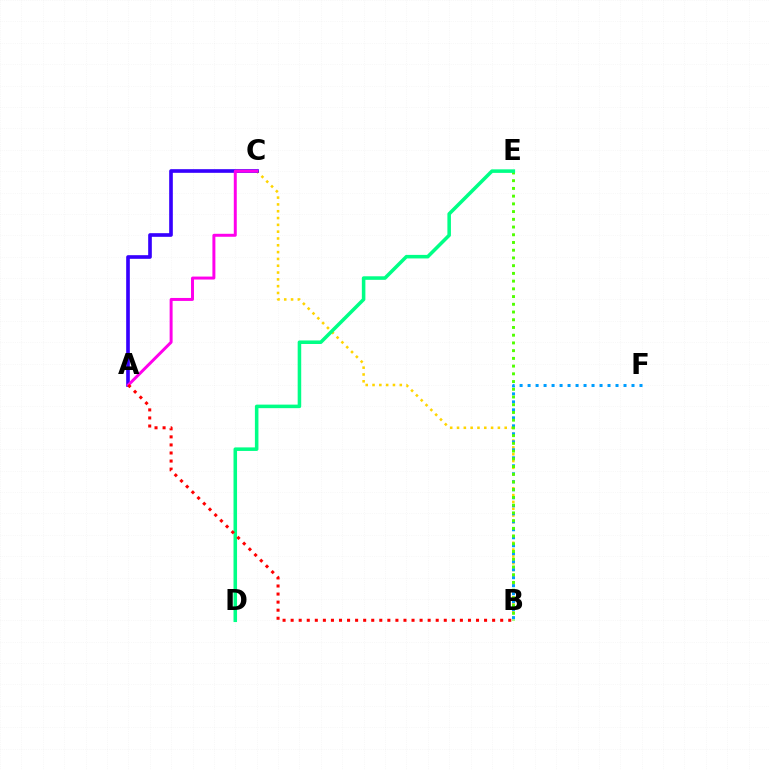{('B', 'C'): [{'color': '#ffd500', 'line_style': 'dotted', 'thickness': 1.85}], ('B', 'F'): [{'color': '#009eff', 'line_style': 'dotted', 'thickness': 2.17}], ('A', 'C'): [{'color': '#3700ff', 'line_style': 'solid', 'thickness': 2.63}, {'color': '#ff00ed', 'line_style': 'solid', 'thickness': 2.14}], ('B', 'E'): [{'color': '#4fff00', 'line_style': 'dotted', 'thickness': 2.1}], ('D', 'E'): [{'color': '#00ff86', 'line_style': 'solid', 'thickness': 2.55}], ('A', 'B'): [{'color': '#ff0000', 'line_style': 'dotted', 'thickness': 2.19}]}